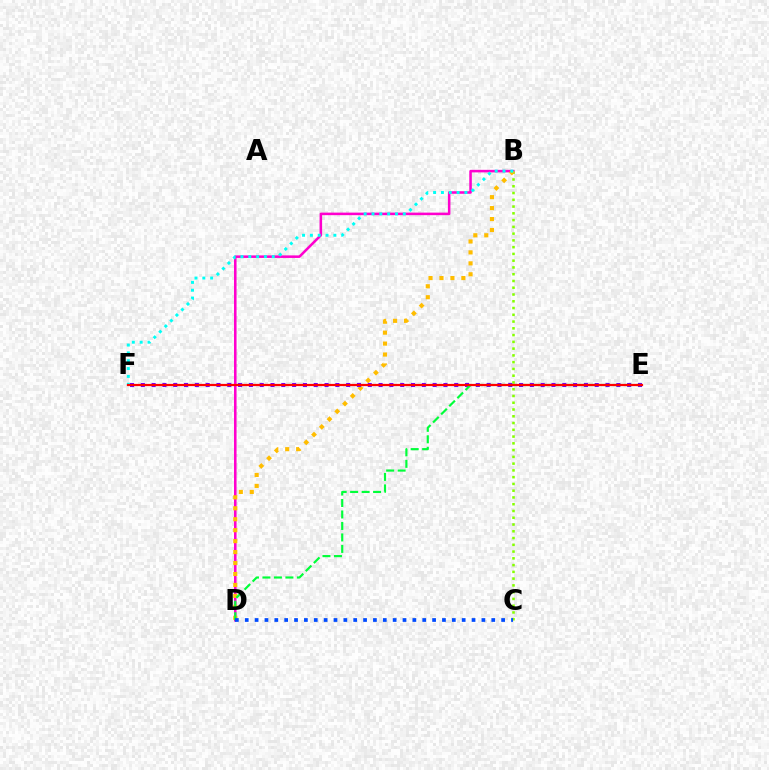{('B', 'D'): [{'color': '#ff00cf', 'line_style': 'solid', 'thickness': 1.84}, {'color': '#ffbd00', 'line_style': 'dotted', 'thickness': 2.97}], ('B', 'C'): [{'color': '#84ff00', 'line_style': 'dotted', 'thickness': 1.84}], ('E', 'F'): [{'color': '#7200ff', 'line_style': 'dotted', 'thickness': 2.94}, {'color': '#ff0000', 'line_style': 'solid', 'thickness': 1.6}], ('B', 'F'): [{'color': '#00fff6', 'line_style': 'dotted', 'thickness': 2.13}], ('D', 'E'): [{'color': '#00ff39', 'line_style': 'dashed', 'thickness': 1.56}], ('C', 'D'): [{'color': '#004bff', 'line_style': 'dotted', 'thickness': 2.68}]}